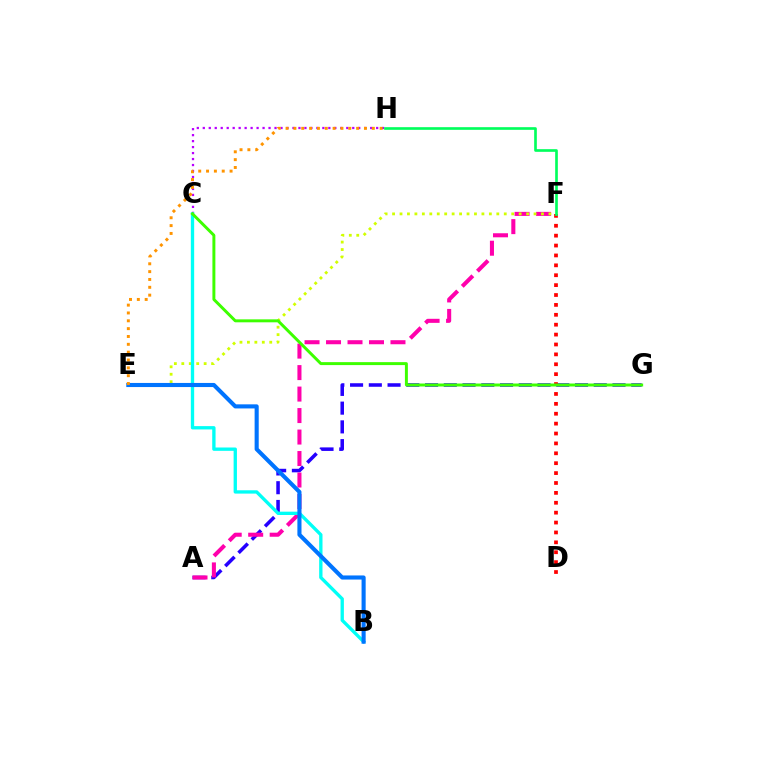{('A', 'G'): [{'color': '#2500ff', 'line_style': 'dashed', 'thickness': 2.55}], ('A', 'F'): [{'color': '#ff00ac', 'line_style': 'dashed', 'thickness': 2.92}], ('D', 'F'): [{'color': '#ff0000', 'line_style': 'dotted', 'thickness': 2.69}], ('C', 'H'): [{'color': '#b900ff', 'line_style': 'dotted', 'thickness': 1.62}], ('E', 'F'): [{'color': '#d1ff00', 'line_style': 'dotted', 'thickness': 2.02}], ('B', 'C'): [{'color': '#00fff6', 'line_style': 'solid', 'thickness': 2.4}], ('B', 'E'): [{'color': '#0074ff', 'line_style': 'solid', 'thickness': 2.95}], ('F', 'H'): [{'color': '#00ff5c', 'line_style': 'solid', 'thickness': 1.91}], ('C', 'G'): [{'color': '#3dff00', 'line_style': 'solid', 'thickness': 2.13}], ('E', 'H'): [{'color': '#ff9400', 'line_style': 'dotted', 'thickness': 2.13}]}